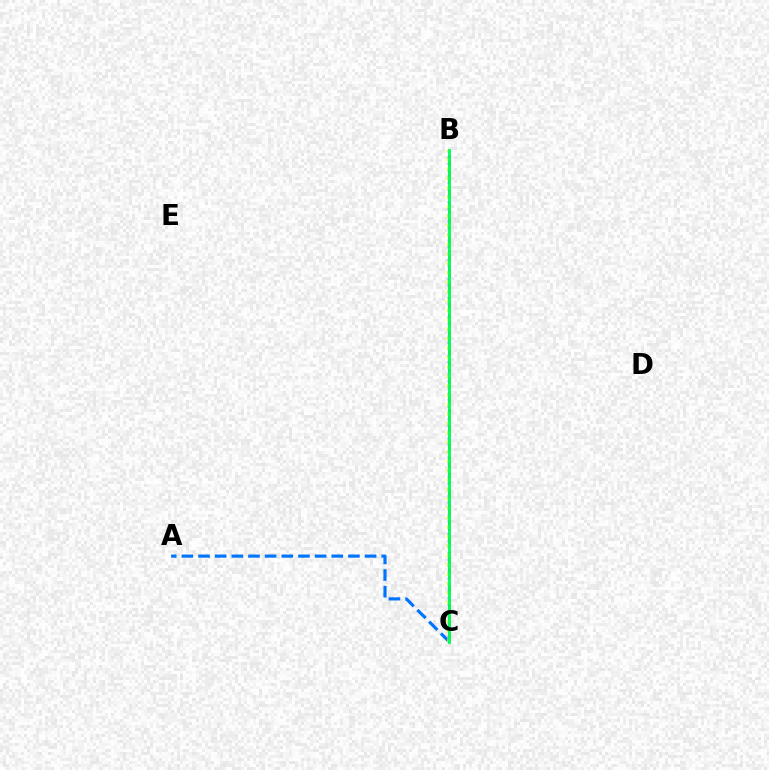{('A', 'C'): [{'color': '#0074ff', 'line_style': 'dashed', 'thickness': 2.26}], ('B', 'C'): [{'color': '#b900ff', 'line_style': 'dotted', 'thickness': 1.73}, {'color': '#ff0000', 'line_style': 'dashed', 'thickness': 2.16}, {'color': '#d1ff00', 'line_style': 'dotted', 'thickness': 2.56}, {'color': '#00ff5c', 'line_style': 'solid', 'thickness': 2.03}]}